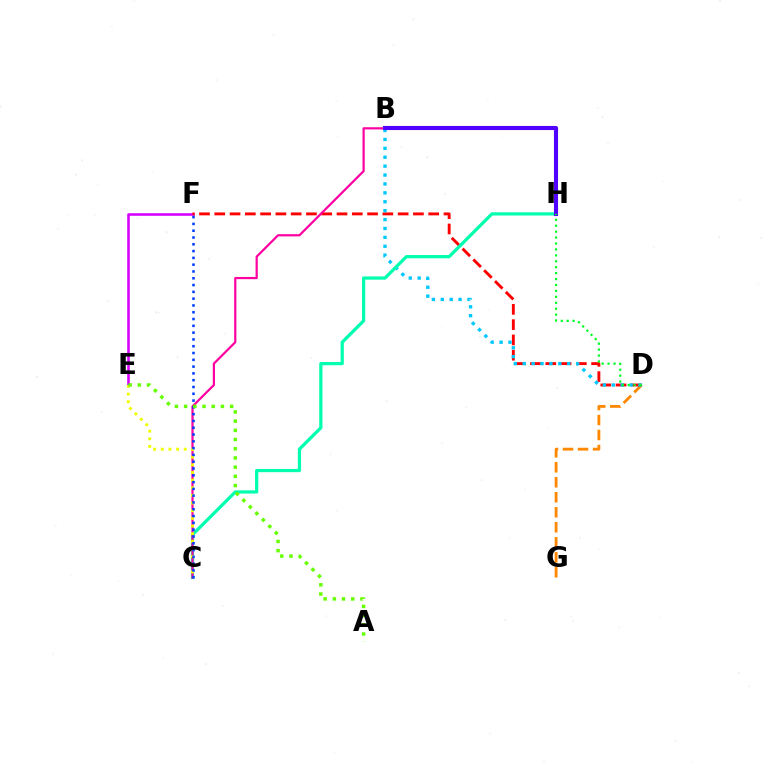{('D', 'G'): [{'color': '#ff8800', 'line_style': 'dashed', 'thickness': 2.04}], ('E', 'F'): [{'color': '#d600ff', 'line_style': 'solid', 'thickness': 1.85}], ('D', 'F'): [{'color': '#ff0000', 'line_style': 'dashed', 'thickness': 2.08}], ('B', 'D'): [{'color': '#00c7ff', 'line_style': 'dotted', 'thickness': 2.42}], ('C', 'H'): [{'color': '#00ffaf', 'line_style': 'solid', 'thickness': 2.33}], ('B', 'C'): [{'color': '#ff00a0', 'line_style': 'solid', 'thickness': 1.59}], ('C', 'E'): [{'color': '#eeff00', 'line_style': 'dotted', 'thickness': 2.08}], ('B', 'H'): [{'color': '#4f00ff', 'line_style': 'solid', 'thickness': 2.95}], ('C', 'F'): [{'color': '#003fff', 'line_style': 'dotted', 'thickness': 1.85}], ('D', 'H'): [{'color': '#00ff27', 'line_style': 'dotted', 'thickness': 1.61}], ('A', 'E'): [{'color': '#66ff00', 'line_style': 'dotted', 'thickness': 2.5}]}